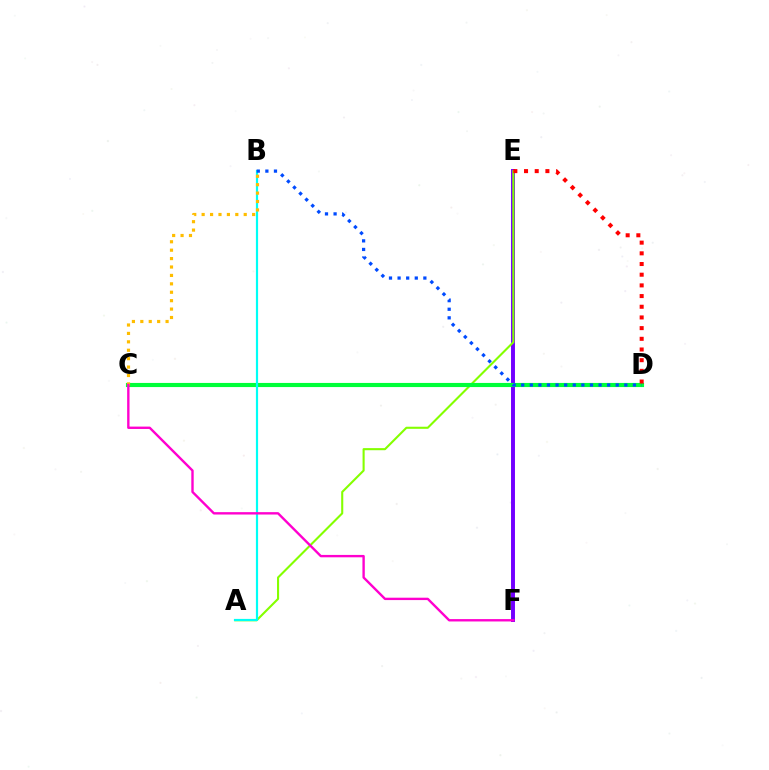{('E', 'F'): [{'color': '#7200ff', 'line_style': 'solid', 'thickness': 2.83}], ('A', 'E'): [{'color': '#84ff00', 'line_style': 'solid', 'thickness': 1.51}], ('C', 'D'): [{'color': '#00ff39', 'line_style': 'solid', 'thickness': 2.97}], ('A', 'B'): [{'color': '#00fff6', 'line_style': 'solid', 'thickness': 1.58}], ('B', 'D'): [{'color': '#004bff', 'line_style': 'dotted', 'thickness': 2.33}], ('D', 'E'): [{'color': '#ff0000', 'line_style': 'dotted', 'thickness': 2.9}], ('B', 'C'): [{'color': '#ffbd00', 'line_style': 'dotted', 'thickness': 2.29}], ('C', 'F'): [{'color': '#ff00cf', 'line_style': 'solid', 'thickness': 1.71}]}